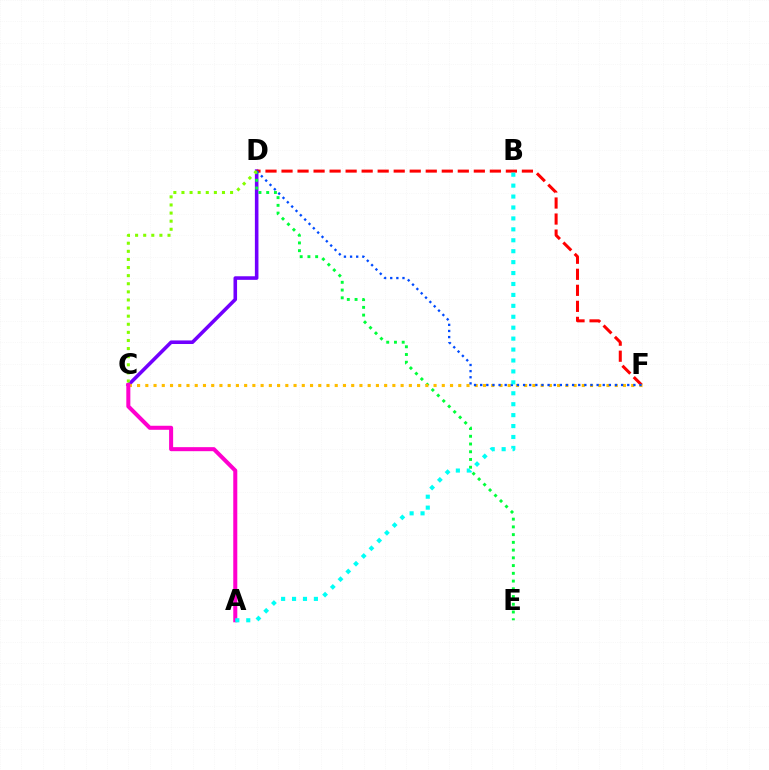{('C', 'D'): [{'color': '#7200ff', 'line_style': 'solid', 'thickness': 2.57}, {'color': '#84ff00', 'line_style': 'dotted', 'thickness': 2.2}], ('D', 'E'): [{'color': '#00ff39', 'line_style': 'dotted', 'thickness': 2.1}], ('D', 'F'): [{'color': '#ff0000', 'line_style': 'dashed', 'thickness': 2.18}, {'color': '#004bff', 'line_style': 'dotted', 'thickness': 1.66}], ('C', 'F'): [{'color': '#ffbd00', 'line_style': 'dotted', 'thickness': 2.24}], ('A', 'C'): [{'color': '#ff00cf', 'line_style': 'solid', 'thickness': 2.9}], ('A', 'B'): [{'color': '#00fff6', 'line_style': 'dotted', 'thickness': 2.97}]}